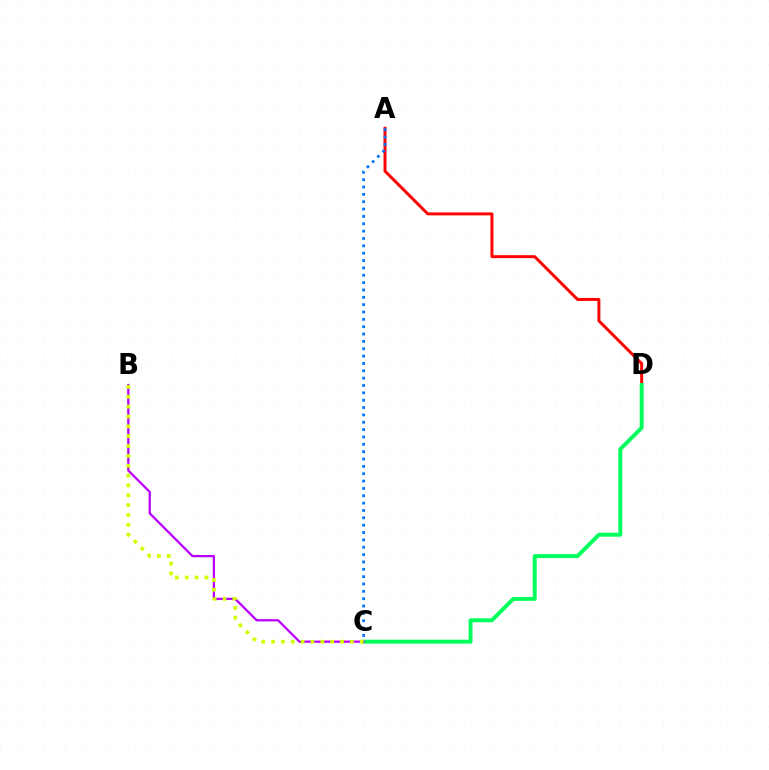{('A', 'D'): [{'color': '#ff0000', 'line_style': 'solid', 'thickness': 2.13}], ('C', 'D'): [{'color': '#00ff5c', 'line_style': 'solid', 'thickness': 2.83}], ('B', 'C'): [{'color': '#b900ff', 'line_style': 'solid', 'thickness': 1.63}, {'color': '#d1ff00', 'line_style': 'dotted', 'thickness': 2.68}], ('A', 'C'): [{'color': '#0074ff', 'line_style': 'dotted', 'thickness': 2.0}]}